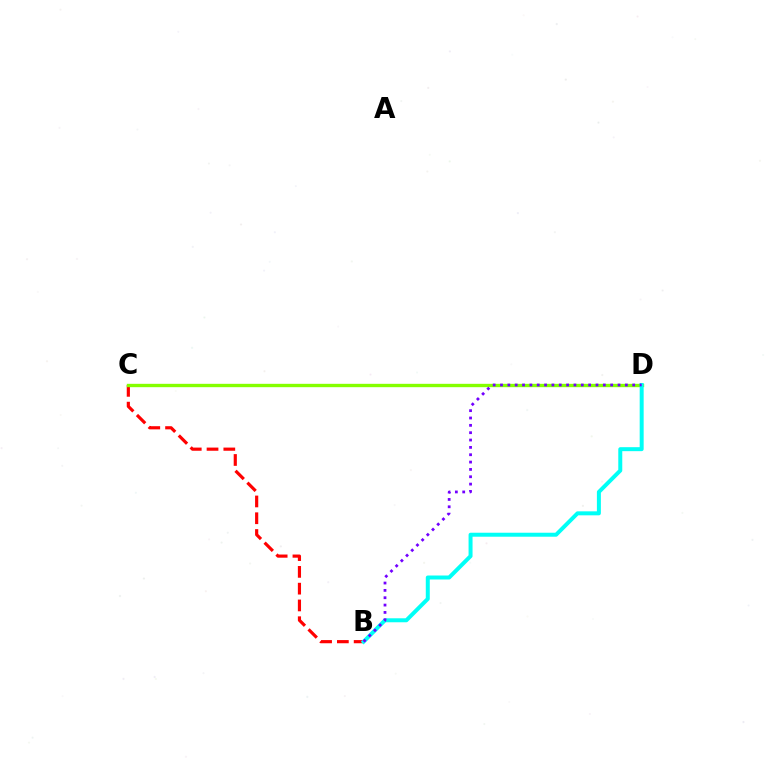{('B', 'C'): [{'color': '#ff0000', 'line_style': 'dashed', 'thickness': 2.28}], ('C', 'D'): [{'color': '#84ff00', 'line_style': 'solid', 'thickness': 2.42}], ('B', 'D'): [{'color': '#00fff6', 'line_style': 'solid', 'thickness': 2.87}, {'color': '#7200ff', 'line_style': 'dotted', 'thickness': 2.0}]}